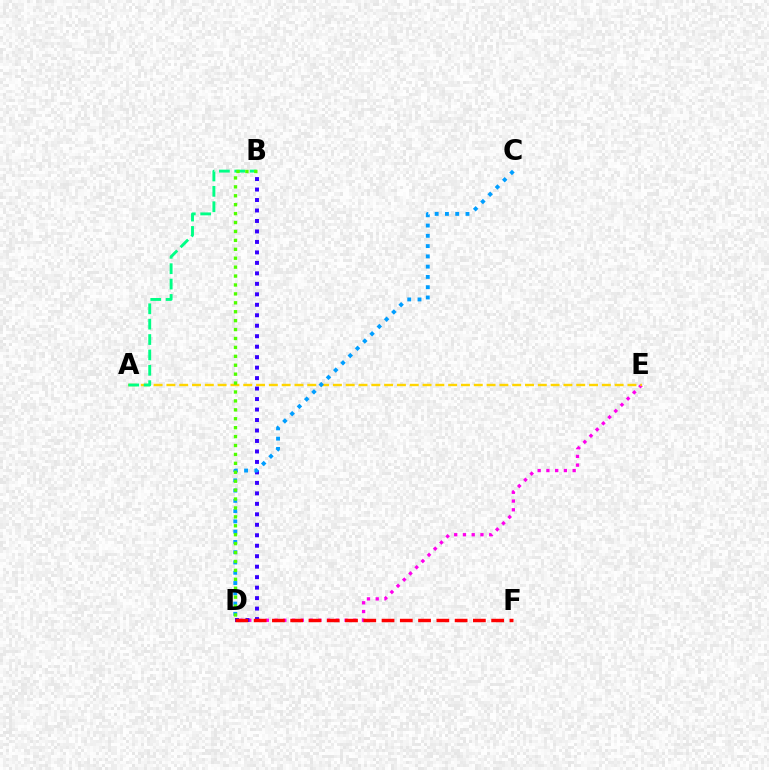{('D', 'E'): [{'color': '#ff00ed', 'line_style': 'dotted', 'thickness': 2.38}], ('A', 'E'): [{'color': '#ffd500', 'line_style': 'dashed', 'thickness': 1.74}], ('B', 'D'): [{'color': '#3700ff', 'line_style': 'dotted', 'thickness': 2.85}, {'color': '#4fff00', 'line_style': 'dotted', 'thickness': 2.42}], ('D', 'F'): [{'color': '#ff0000', 'line_style': 'dashed', 'thickness': 2.48}], ('C', 'D'): [{'color': '#009eff', 'line_style': 'dotted', 'thickness': 2.79}], ('A', 'B'): [{'color': '#00ff86', 'line_style': 'dashed', 'thickness': 2.09}]}